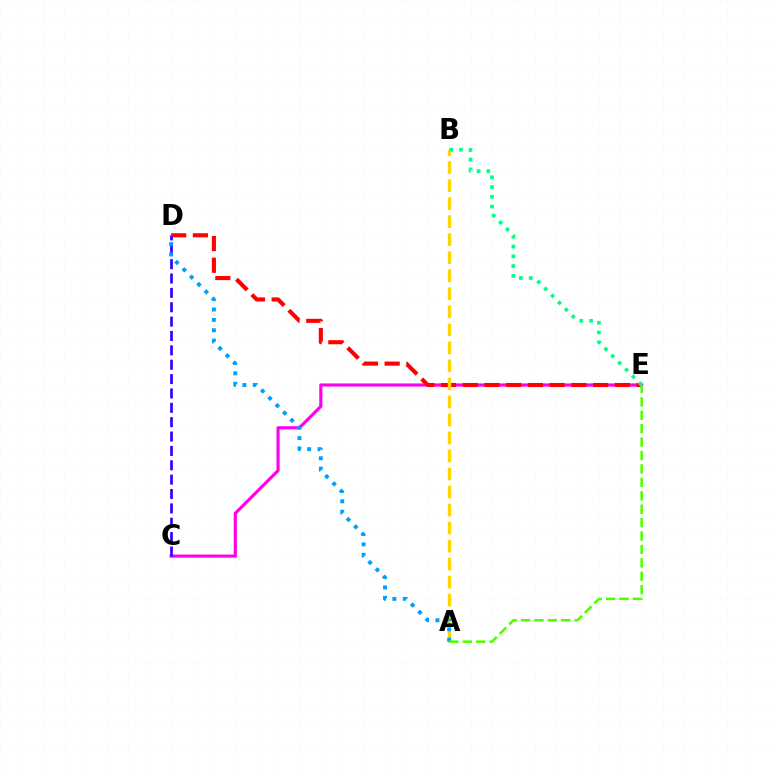{('C', 'E'): [{'color': '#ff00ed', 'line_style': 'solid', 'thickness': 2.27}], ('D', 'E'): [{'color': '#ff0000', 'line_style': 'dashed', 'thickness': 2.95}], ('A', 'B'): [{'color': '#ffd500', 'line_style': 'dashed', 'thickness': 2.45}], ('C', 'D'): [{'color': '#3700ff', 'line_style': 'dashed', 'thickness': 1.95}], ('A', 'D'): [{'color': '#009eff', 'line_style': 'dotted', 'thickness': 2.82}], ('B', 'E'): [{'color': '#00ff86', 'line_style': 'dotted', 'thickness': 2.65}], ('A', 'E'): [{'color': '#4fff00', 'line_style': 'dashed', 'thickness': 1.82}]}